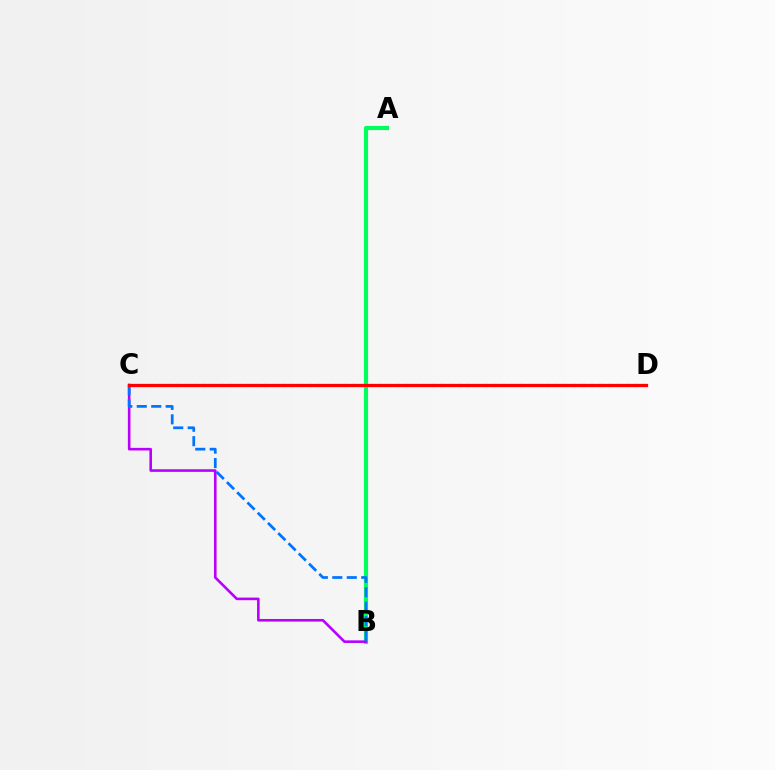{('A', 'B'): [{'color': '#00ff5c', 'line_style': 'solid', 'thickness': 2.99}], ('C', 'D'): [{'color': '#d1ff00', 'line_style': 'dotted', 'thickness': 2.39}, {'color': '#ff0000', 'line_style': 'solid', 'thickness': 2.35}], ('B', 'C'): [{'color': '#b900ff', 'line_style': 'solid', 'thickness': 1.88}, {'color': '#0074ff', 'line_style': 'dashed', 'thickness': 1.97}]}